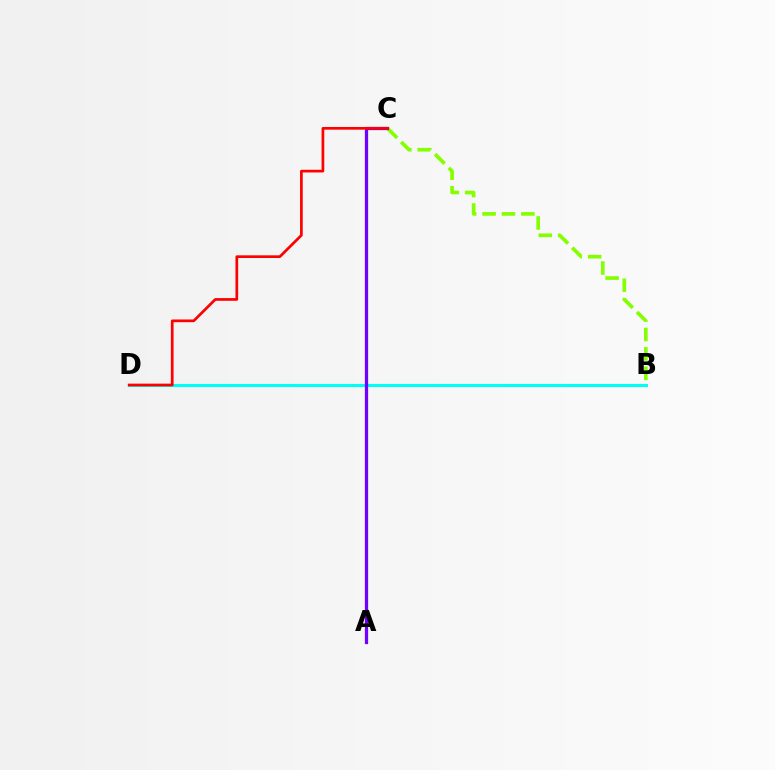{('B', 'D'): [{'color': '#00fff6', 'line_style': 'solid', 'thickness': 2.23}], ('B', 'C'): [{'color': '#84ff00', 'line_style': 'dashed', 'thickness': 2.64}], ('A', 'C'): [{'color': '#7200ff', 'line_style': 'solid', 'thickness': 2.35}], ('C', 'D'): [{'color': '#ff0000', 'line_style': 'solid', 'thickness': 1.95}]}